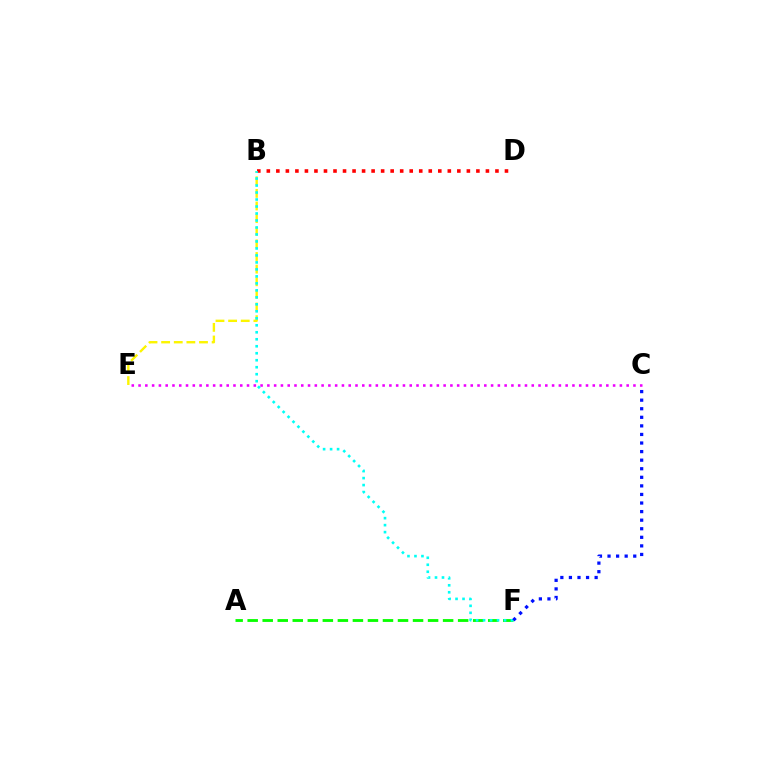{('A', 'F'): [{'color': '#08ff00', 'line_style': 'dashed', 'thickness': 2.04}], ('B', 'E'): [{'color': '#fcf500', 'line_style': 'dashed', 'thickness': 1.72}], ('B', 'D'): [{'color': '#ff0000', 'line_style': 'dotted', 'thickness': 2.59}], ('B', 'F'): [{'color': '#00fff6', 'line_style': 'dotted', 'thickness': 1.9}], ('C', 'F'): [{'color': '#0010ff', 'line_style': 'dotted', 'thickness': 2.33}], ('C', 'E'): [{'color': '#ee00ff', 'line_style': 'dotted', 'thickness': 1.84}]}